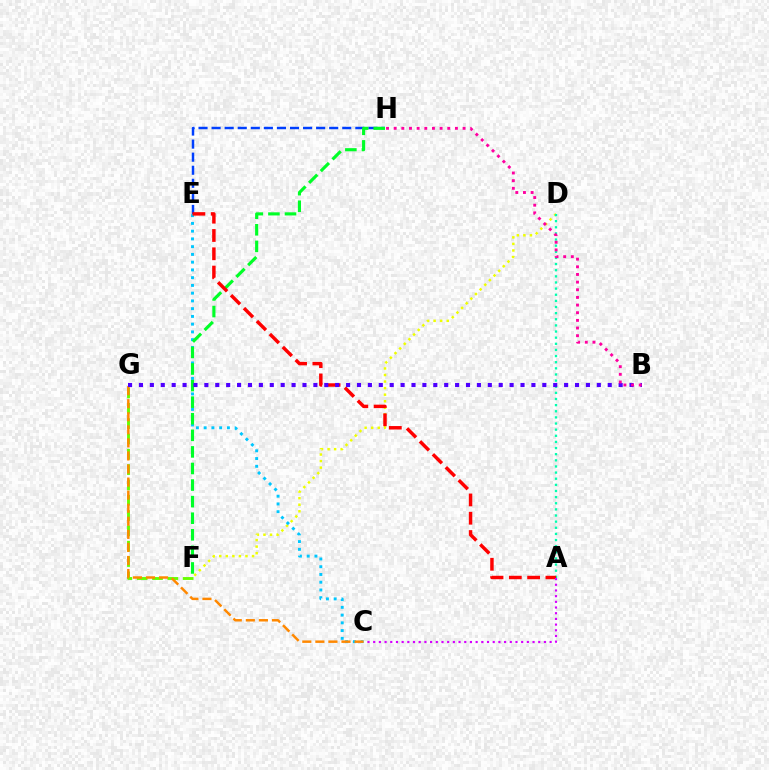{('E', 'H'): [{'color': '#003fff', 'line_style': 'dashed', 'thickness': 1.78}], ('D', 'F'): [{'color': '#eeff00', 'line_style': 'dotted', 'thickness': 1.78}], ('C', 'E'): [{'color': '#00c7ff', 'line_style': 'dotted', 'thickness': 2.11}], ('F', 'G'): [{'color': '#66ff00', 'line_style': 'dashed', 'thickness': 2.08}], ('A', 'D'): [{'color': '#00ffaf', 'line_style': 'dotted', 'thickness': 1.67}], ('F', 'H'): [{'color': '#00ff27', 'line_style': 'dashed', 'thickness': 2.25}], ('A', 'E'): [{'color': '#ff0000', 'line_style': 'dashed', 'thickness': 2.49}], ('C', 'G'): [{'color': '#ff8800', 'line_style': 'dashed', 'thickness': 1.77}], ('B', 'G'): [{'color': '#4f00ff', 'line_style': 'dotted', 'thickness': 2.96}], ('B', 'H'): [{'color': '#ff00a0', 'line_style': 'dotted', 'thickness': 2.08}], ('A', 'C'): [{'color': '#d600ff', 'line_style': 'dotted', 'thickness': 1.55}]}